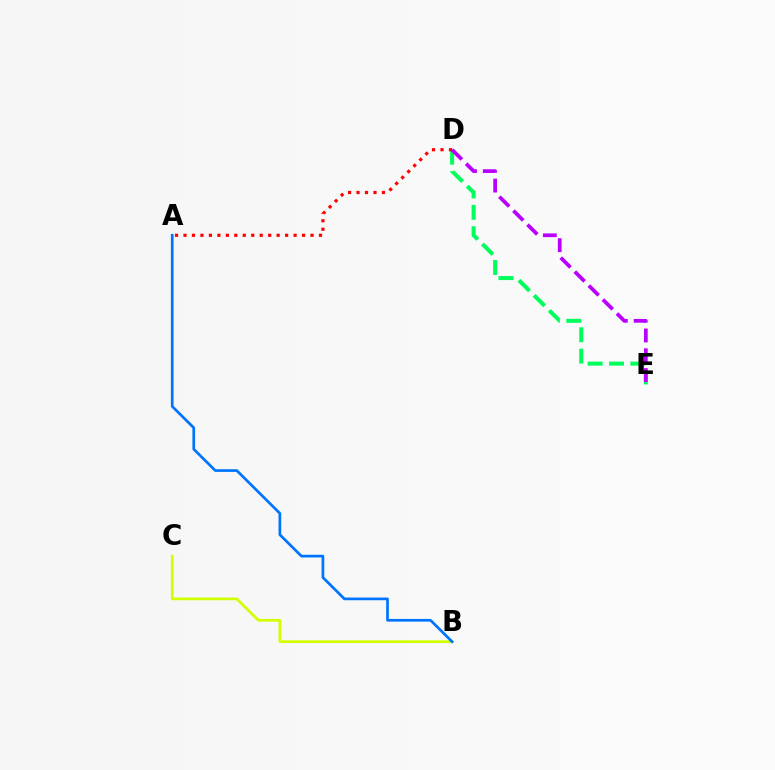{('D', 'E'): [{'color': '#00ff5c', 'line_style': 'dashed', 'thickness': 2.9}, {'color': '#b900ff', 'line_style': 'dashed', 'thickness': 2.69}], ('A', 'D'): [{'color': '#ff0000', 'line_style': 'dotted', 'thickness': 2.3}], ('B', 'C'): [{'color': '#d1ff00', 'line_style': 'solid', 'thickness': 1.94}], ('A', 'B'): [{'color': '#0074ff', 'line_style': 'solid', 'thickness': 1.95}]}